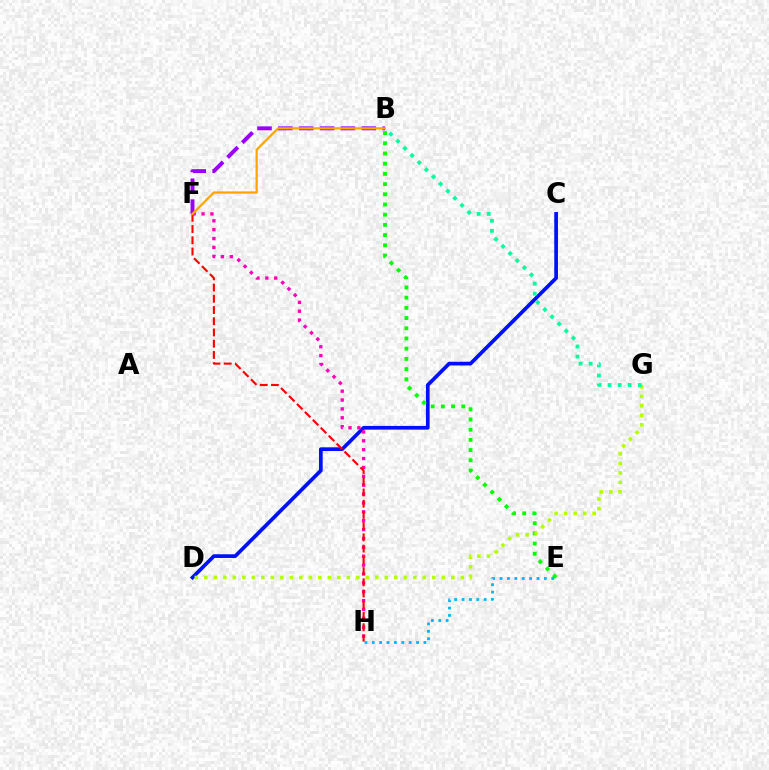{('C', 'D'): [{'color': '#0010ff', 'line_style': 'solid', 'thickness': 2.67}], ('B', 'F'): [{'color': '#9b00ff', 'line_style': 'dashed', 'thickness': 2.83}, {'color': '#ffa500', 'line_style': 'solid', 'thickness': 1.62}], ('F', 'H'): [{'color': '#ff00bd', 'line_style': 'dotted', 'thickness': 2.41}, {'color': '#ff0000', 'line_style': 'dashed', 'thickness': 1.53}], ('B', 'E'): [{'color': '#08ff00', 'line_style': 'dotted', 'thickness': 2.77}], ('E', 'H'): [{'color': '#00b5ff', 'line_style': 'dotted', 'thickness': 2.0}], ('D', 'G'): [{'color': '#b3ff00', 'line_style': 'dotted', 'thickness': 2.58}], ('B', 'G'): [{'color': '#00ff9d', 'line_style': 'dotted', 'thickness': 2.74}]}